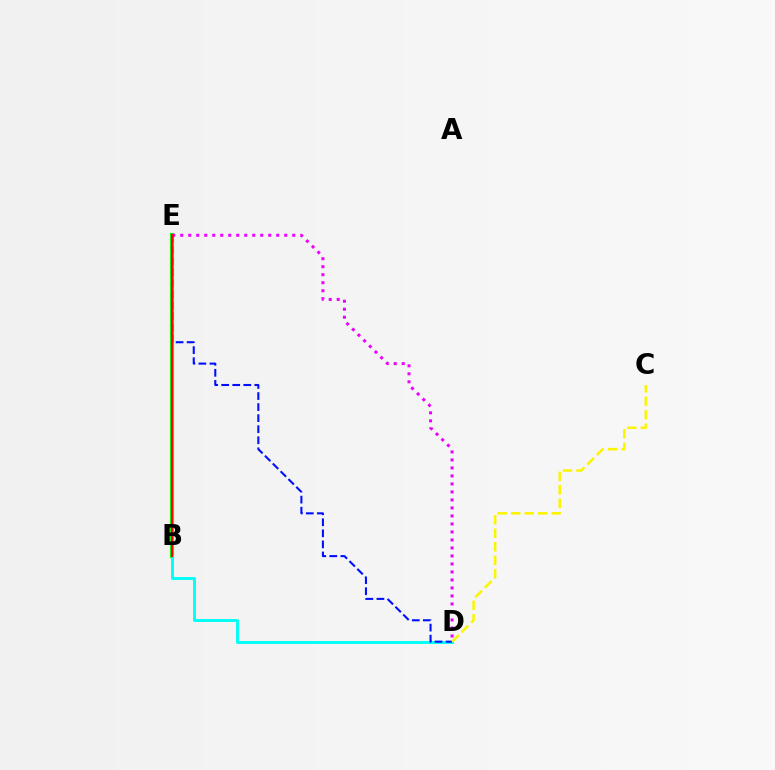{('B', 'E'): [{'color': '#08ff00', 'line_style': 'solid', 'thickness': 2.99}, {'color': '#ff0000', 'line_style': 'solid', 'thickness': 1.58}], ('D', 'E'): [{'color': '#ee00ff', 'line_style': 'dotted', 'thickness': 2.17}, {'color': '#0010ff', 'line_style': 'dashed', 'thickness': 1.5}], ('B', 'D'): [{'color': '#00fff6', 'line_style': 'solid', 'thickness': 2.1}], ('C', 'D'): [{'color': '#fcf500', 'line_style': 'dashed', 'thickness': 1.84}]}